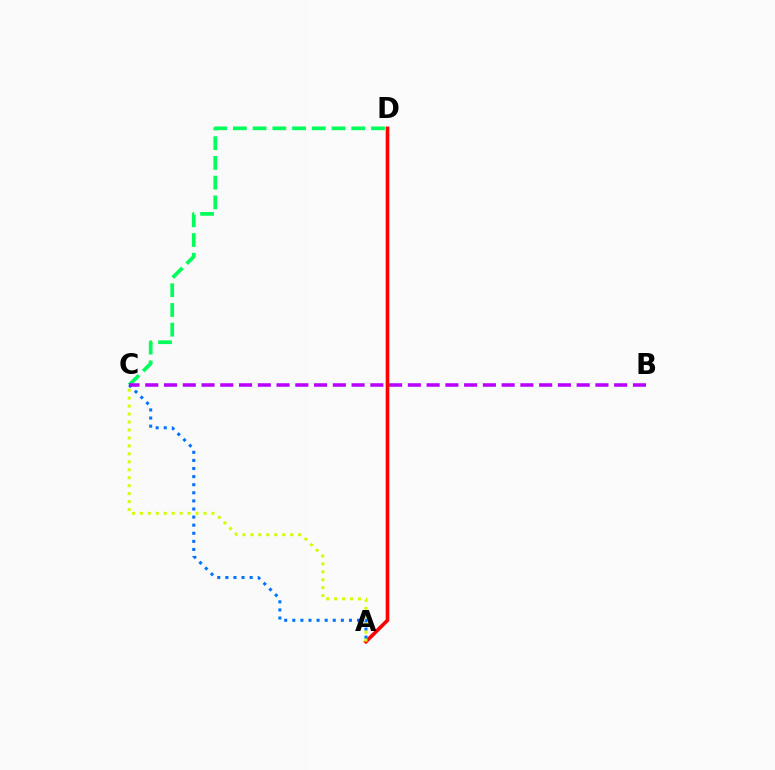{('A', 'D'): [{'color': '#ff0000', 'line_style': 'solid', 'thickness': 2.61}], ('A', 'C'): [{'color': '#0074ff', 'line_style': 'dotted', 'thickness': 2.2}, {'color': '#d1ff00', 'line_style': 'dotted', 'thickness': 2.16}], ('C', 'D'): [{'color': '#00ff5c', 'line_style': 'dashed', 'thickness': 2.68}], ('B', 'C'): [{'color': '#b900ff', 'line_style': 'dashed', 'thickness': 2.55}]}